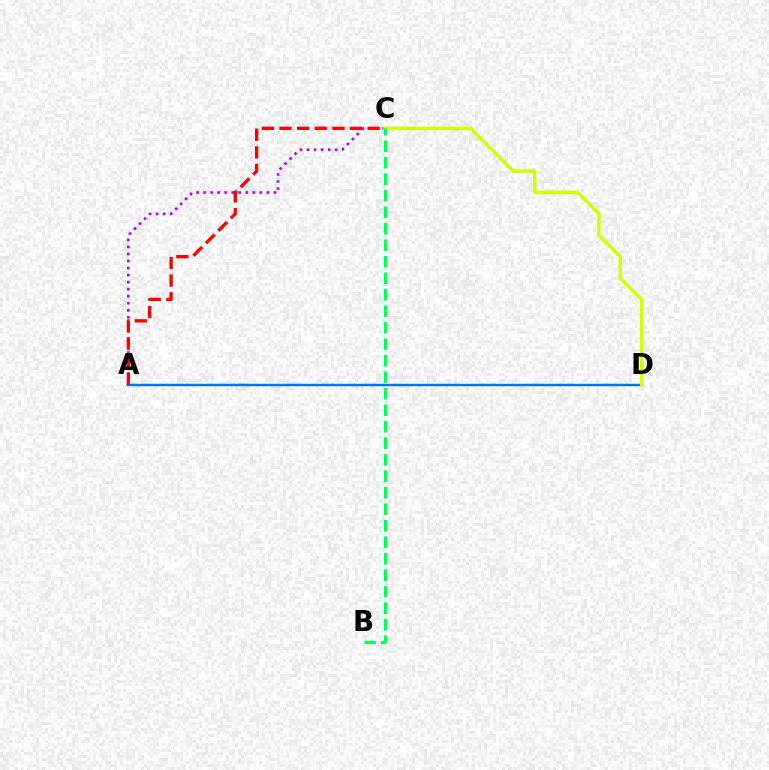{('A', 'D'): [{'color': '#0074ff', 'line_style': 'solid', 'thickness': 1.76}], ('A', 'C'): [{'color': '#b900ff', 'line_style': 'dotted', 'thickness': 1.91}, {'color': '#ff0000', 'line_style': 'dashed', 'thickness': 2.39}], ('C', 'D'): [{'color': '#d1ff00', 'line_style': 'solid', 'thickness': 2.5}], ('B', 'C'): [{'color': '#00ff5c', 'line_style': 'dashed', 'thickness': 2.24}]}